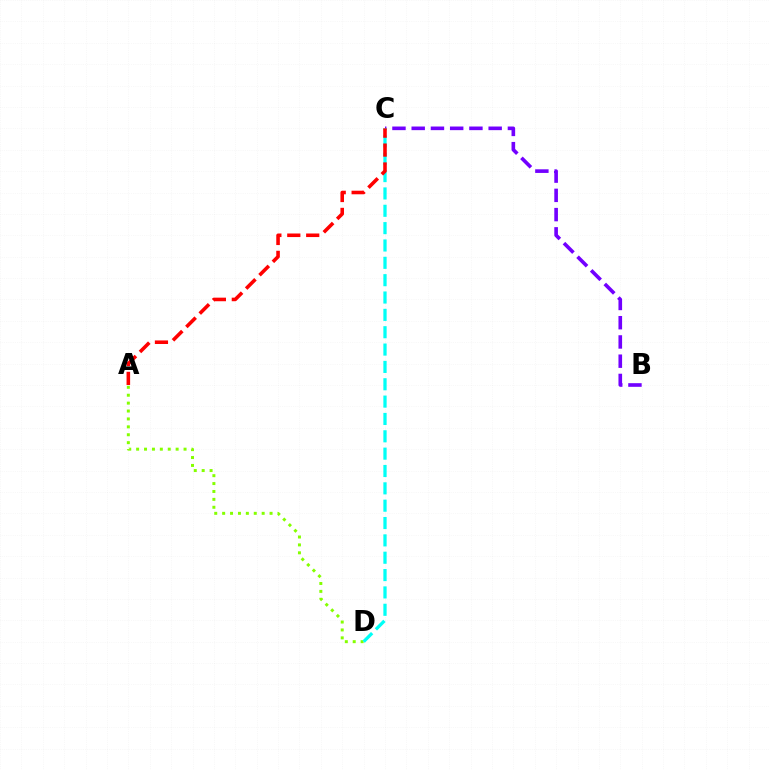{('A', 'D'): [{'color': '#84ff00', 'line_style': 'dotted', 'thickness': 2.15}], ('B', 'C'): [{'color': '#7200ff', 'line_style': 'dashed', 'thickness': 2.61}], ('C', 'D'): [{'color': '#00fff6', 'line_style': 'dashed', 'thickness': 2.36}], ('A', 'C'): [{'color': '#ff0000', 'line_style': 'dashed', 'thickness': 2.57}]}